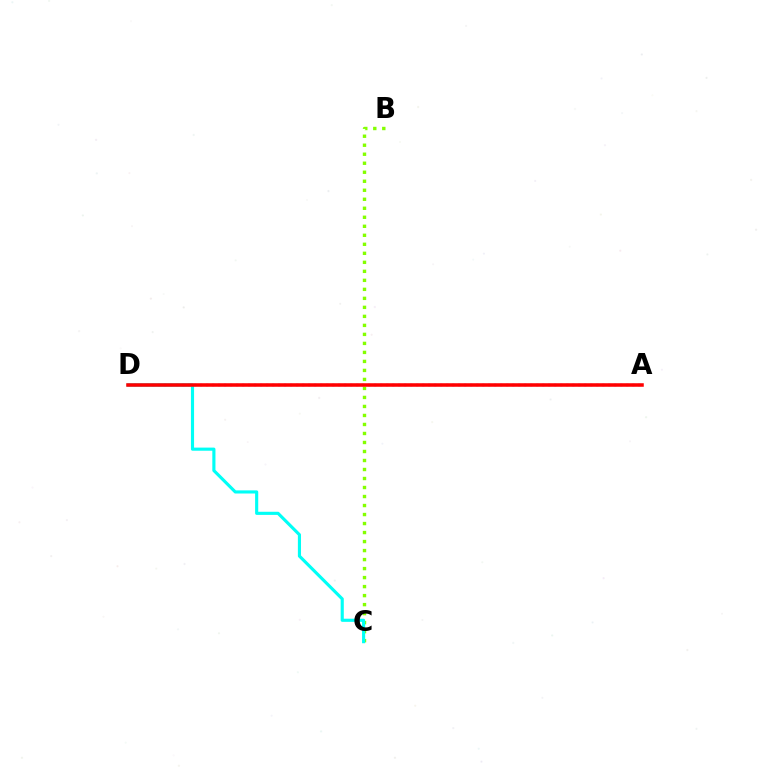{('B', 'C'): [{'color': '#84ff00', 'line_style': 'dotted', 'thickness': 2.45}], ('A', 'D'): [{'color': '#7200ff', 'line_style': 'dotted', 'thickness': 1.63}, {'color': '#ff0000', 'line_style': 'solid', 'thickness': 2.54}], ('C', 'D'): [{'color': '#00fff6', 'line_style': 'solid', 'thickness': 2.25}]}